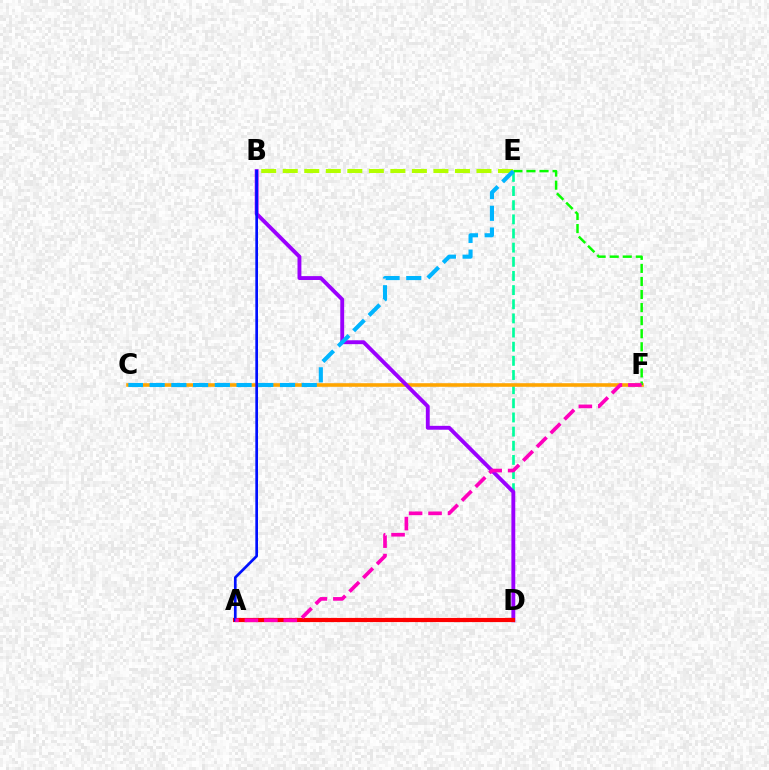{('D', 'E'): [{'color': '#00ff9d', 'line_style': 'dashed', 'thickness': 1.92}], ('C', 'F'): [{'color': '#ffa500', 'line_style': 'solid', 'thickness': 2.58}], ('B', 'D'): [{'color': '#9b00ff', 'line_style': 'solid', 'thickness': 2.79}], ('A', 'D'): [{'color': '#ff0000', 'line_style': 'solid', 'thickness': 3.0}], ('A', 'B'): [{'color': '#0010ff', 'line_style': 'solid', 'thickness': 1.93}], ('B', 'E'): [{'color': '#b3ff00', 'line_style': 'dashed', 'thickness': 2.92}], ('E', 'F'): [{'color': '#08ff00', 'line_style': 'dashed', 'thickness': 1.78}], ('A', 'F'): [{'color': '#ff00bd', 'line_style': 'dashed', 'thickness': 2.64}], ('C', 'E'): [{'color': '#00b5ff', 'line_style': 'dashed', 'thickness': 2.95}]}